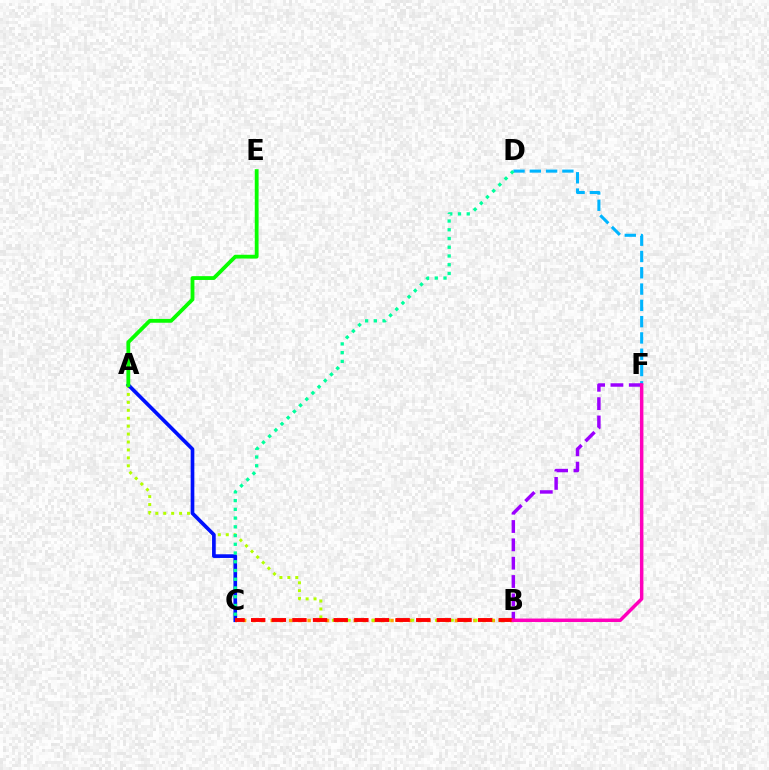{('D', 'F'): [{'color': '#00b5ff', 'line_style': 'dashed', 'thickness': 2.21}], ('B', 'C'): [{'color': '#ffa500', 'line_style': 'dotted', 'thickness': 2.5}, {'color': '#ff0000', 'line_style': 'dashed', 'thickness': 2.8}], ('A', 'B'): [{'color': '#b3ff00', 'line_style': 'dotted', 'thickness': 2.16}], ('B', 'F'): [{'color': '#9b00ff', 'line_style': 'dashed', 'thickness': 2.49}, {'color': '#ff00bd', 'line_style': 'solid', 'thickness': 2.51}], ('A', 'C'): [{'color': '#0010ff', 'line_style': 'solid', 'thickness': 2.65}], ('C', 'D'): [{'color': '#00ff9d', 'line_style': 'dotted', 'thickness': 2.37}], ('A', 'E'): [{'color': '#08ff00', 'line_style': 'solid', 'thickness': 2.74}]}